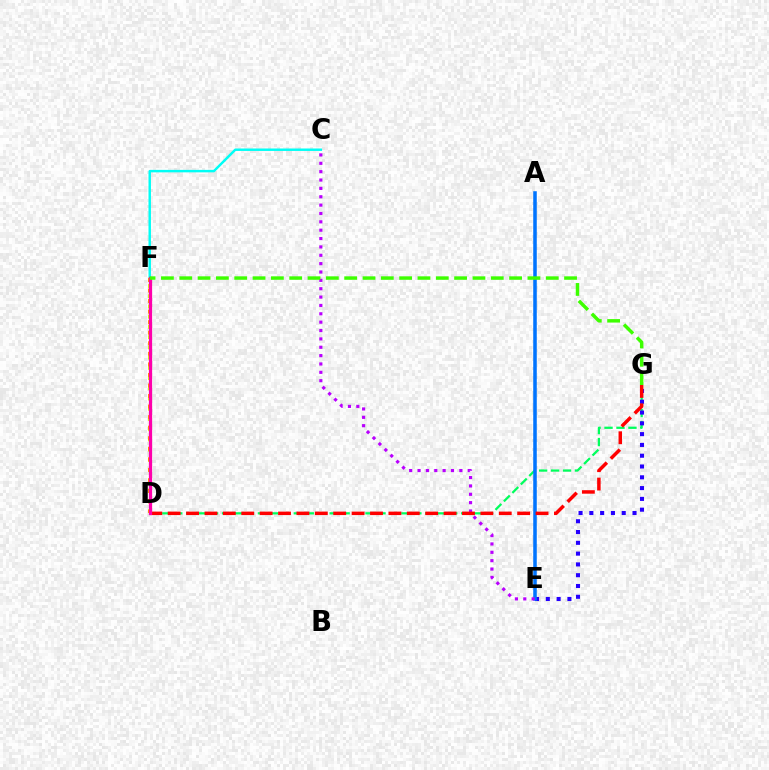{('D', 'G'): [{'color': '#00ff5c', 'line_style': 'dashed', 'thickness': 1.62}, {'color': '#ff0000', 'line_style': 'dashed', 'thickness': 2.5}], ('C', 'F'): [{'color': '#00fff6', 'line_style': 'solid', 'thickness': 1.77}], ('E', 'G'): [{'color': '#2500ff', 'line_style': 'dotted', 'thickness': 2.93}], ('D', 'F'): [{'color': '#d1ff00', 'line_style': 'dotted', 'thickness': 2.78}, {'color': '#ff9400', 'line_style': 'dotted', 'thickness': 2.87}, {'color': '#ff00ac', 'line_style': 'solid', 'thickness': 2.34}], ('A', 'E'): [{'color': '#0074ff', 'line_style': 'solid', 'thickness': 2.55}], ('C', 'E'): [{'color': '#b900ff', 'line_style': 'dotted', 'thickness': 2.27}], ('F', 'G'): [{'color': '#3dff00', 'line_style': 'dashed', 'thickness': 2.49}]}